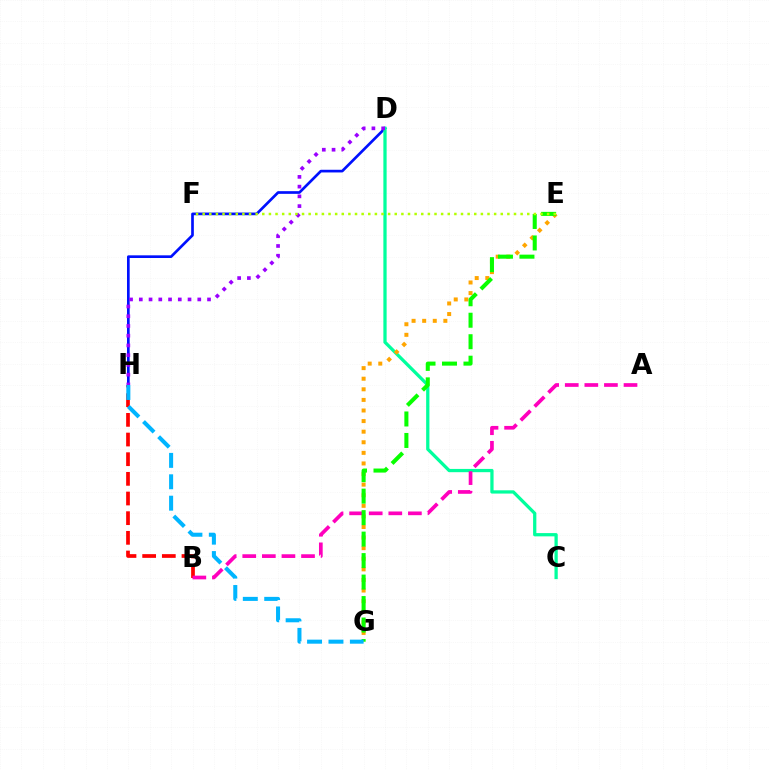{('D', 'H'): [{'color': '#0010ff', 'line_style': 'solid', 'thickness': 1.93}, {'color': '#9b00ff', 'line_style': 'dotted', 'thickness': 2.65}], ('C', 'D'): [{'color': '#00ff9d', 'line_style': 'solid', 'thickness': 2.35}], ('B', 'H'): [{'color': '#ff0000', 'line_style': 'dashed', 'thickness': 2.67}], ('E', 'G'): [{'color': '#ffa500', 'line_style': 'dotted', 'thickness': 2.88}, {'color': '#08ff00', 'line_style': 'dashed', 'thickness': 2.92}], ('A', 'B'): [{'color': '#ff00bd', 'line_style': 'dashed', 'thickness': 2.66}], ('G', 'H'): [{'color': '#00b5ff', 'line_style': 'dashed', 'thickness': 2.91}], ('E', 'F'): [{'color': '#b3ff00', 'line_style': 'dotted', 'thickness': 1.8}]}